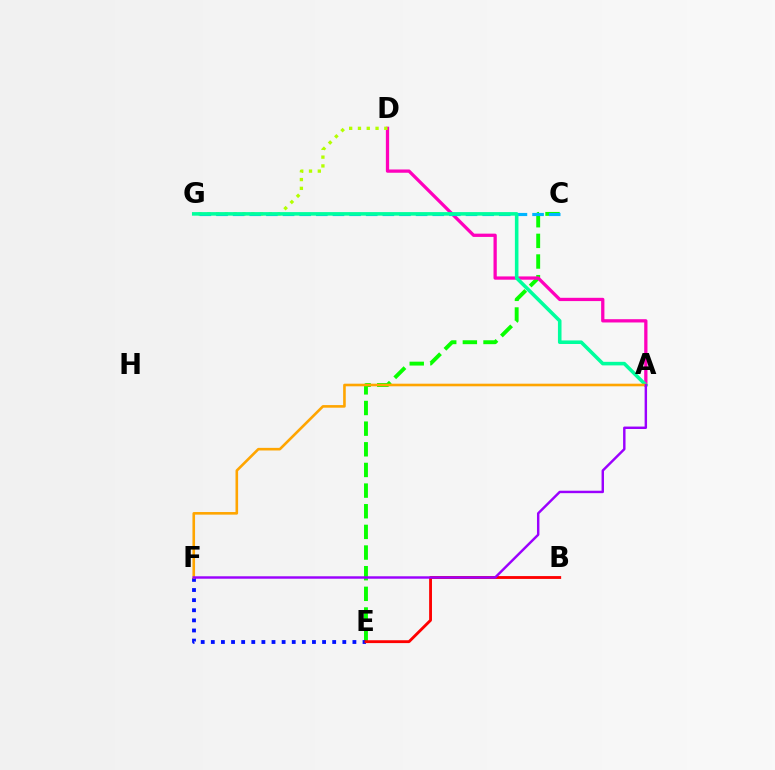{('C', 'E'): [{'color': '#08ff00', 'line_style': 'dashed', 'thickness': 2.81}], ('A', 'D'): [{'color': '#ff00bd', 'line_style': 'solid', 'thickness': 2.35}], ('E', 'F'): [{'color': '#0010ff', 'line_style': 'dotted', 'thickness': 2.75}], ('D', 'G'): [{'color': '#b3ff00', 'line_style': 'dotted', 'thickness': 2.39}], ('B', 'E'): [{'color': '#ff0000', 'line_style': 'solid', 'thickness': 2.05}], ('C', 'G'): [{'color': '#00b5ff', 'line_style': 'dashed', 'thickness': 2.26}], ('A', 'G'): [{'color': '#00ff9d', 'line_style': 'solid', 'thickness': 2.57}], ('A', 'F'): [{'color': '#ffa500', 'line_style': 'solid', 'thickness': 1.88}, {'color': '#9b00ff', 'line_style': 'solid', 'thickness': 1.75}]}